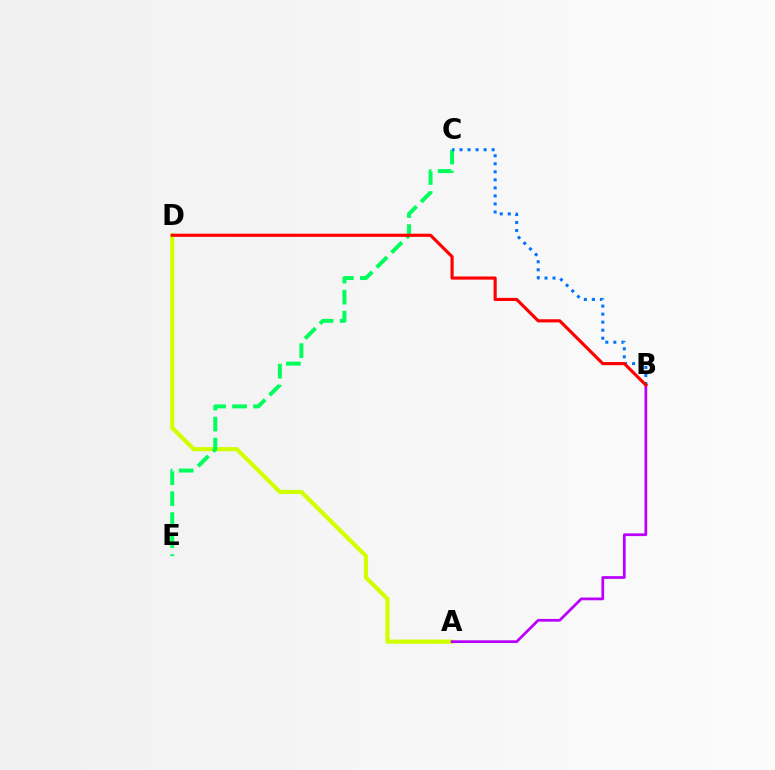{('A', 'D'): [{'color': '#d1ff00', 'line_style': 'solid', 'thickness': 2.99}], ('A', 'B'): [{'color': '#b900ff', 'line_style': 'solid', 'thickness': 1.97}], ('C', 'E'): [{'color': '#00ff5c', 'line_style': 'dashed', 'thickness': 2.85}], ('B', 'C'): [{'color': '#0074ff', 'line_style': 'dotted', 'thickness': 2.18}], ('B', 'D'): [{'color': '#ff0000', 'line_style': 'solid', 'thickness': 2.26}]}